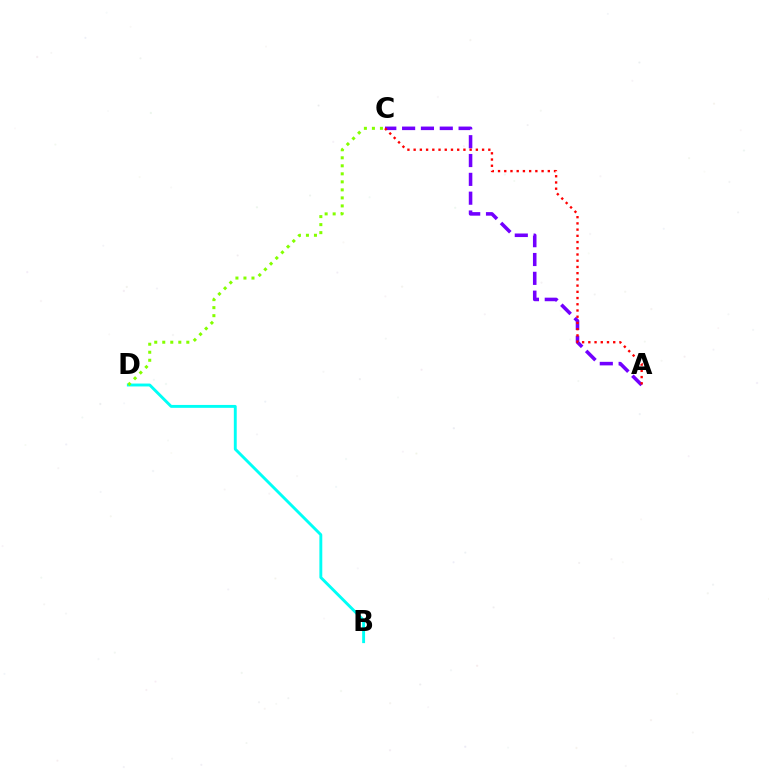{('B', 'D'): [{'color': '#00fff6', 'line_style': 'solid', 'thickness': 2.09}], ('A', 'C'): [{'color': '#7200ff', 'line_style': 'dashed', 'thickness': 2.56}, {'color': '#ff0000', 'line_style': 'dotted', 'thickness': 1.69}], ('C', 'D'): [{'color': '#84ff00', 'line_style': 'dotted', 'thickness': 2.18}]}